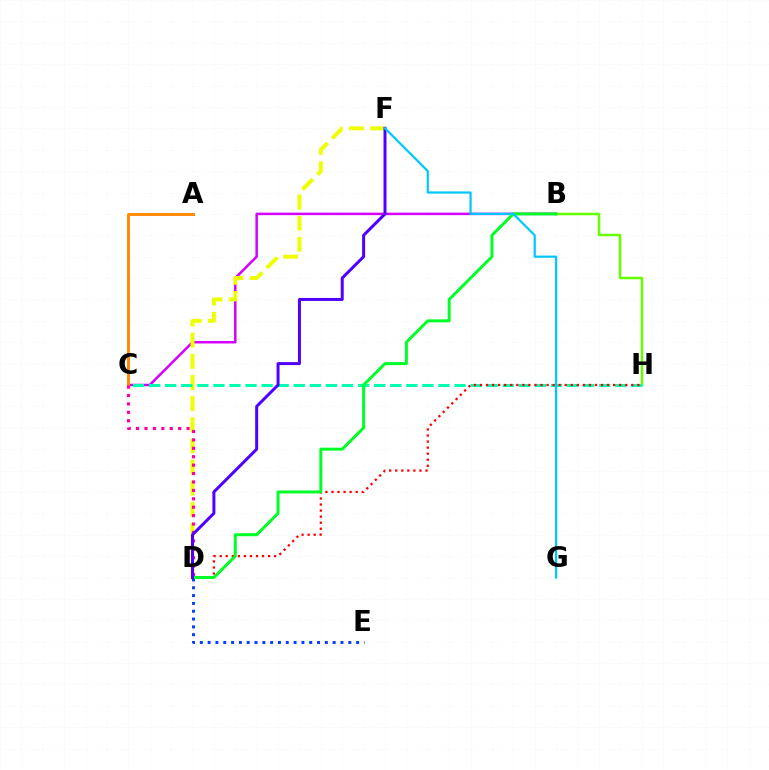{('B', 'C'): [{'color': '#d600ff', 'line_style': 'solid', 'thickness': 1.8}], ('D', 'F'): [{'color': '#eeff00', 'line_style': 'dashed', 'thickness': 2.87}, {'color': '#4f00ff', 'line_style': 'solid', 'thickness': 2.15}], ('A', 'C'): [{'color': '#ff8800', 'line_style': 'solid', 'thickness': 2.09}], ('B', 'H'): [{'color': '#66ff00', 'line_style': 'solid', 'thickness': 1.79}], ('C', 'H'): [{'color': '#00ffaf', 'line_style': 'dashed', 'thickness': 2.18}], ('D', 'H'): [{'color': '#ff0000', 'line_style': 'dotted', 'thickness': 1.64}], ('D', 'E'): [{'color': '#003fff', 'line_style': 'dotted', 'thickness': 2.12}], ('C', 'D'): [{'color': '#ff00a0', 'line_style': 'dotted', 'thickness': 2.29}], ('B', 'D'): [{'color': '#00ff27', 'line_style': 'solid', 'thickness': 2.14}], ('F', 'G'): [{'color': '#00c7ff', 'line_style': 'solid', 'thickness': 1.59}]}